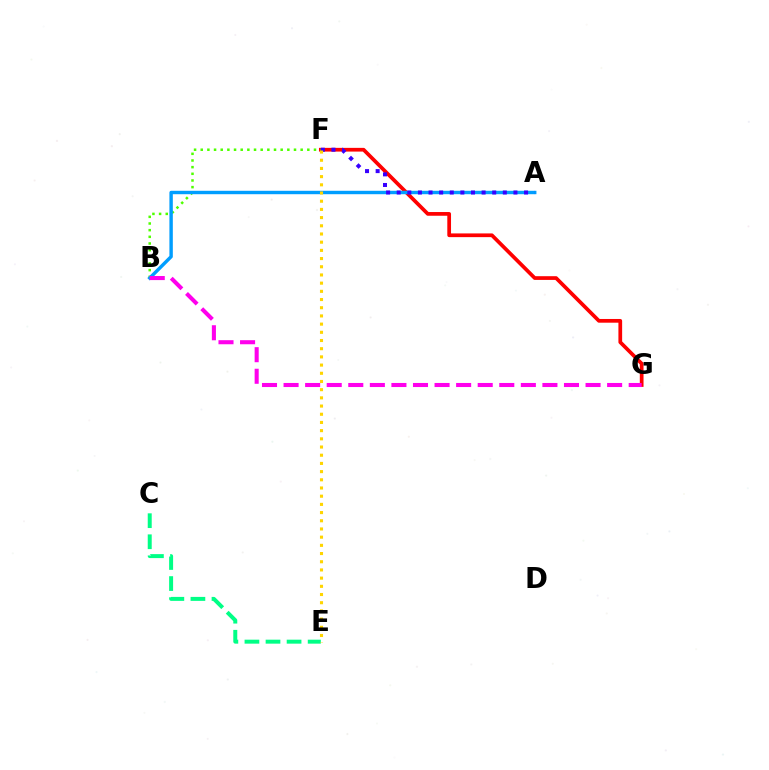{('F', 'G'): [{'color': '#ff0000', 'line_style': 'solid', 'thickness': 2.68}], ('C', 'E'): [{'color': '#00ff86', 'line_style': 'dashed', 'thickness': 2.86}], ('B', 'F'): [{'color': '#4fff00', 'line_style': 'dotted', 'thickness': 1.81}], ('A', 'B'): [{'color': '#009eff', 'line_style': 'solid', 'thickness': 2.46}], ('A', 'F'): [{'color': '#3700ff', 'line_style': 'dotted', 'thickness': 2.88}], ('B', 'G'): [{'color': '#ff00ed', 'line_style': 'dashed', 'thickness': 2.93}], ('E', 'F'): [{'color': '#ffd500', 'line_style': 'dotted', 'thickness': 2.23}]}